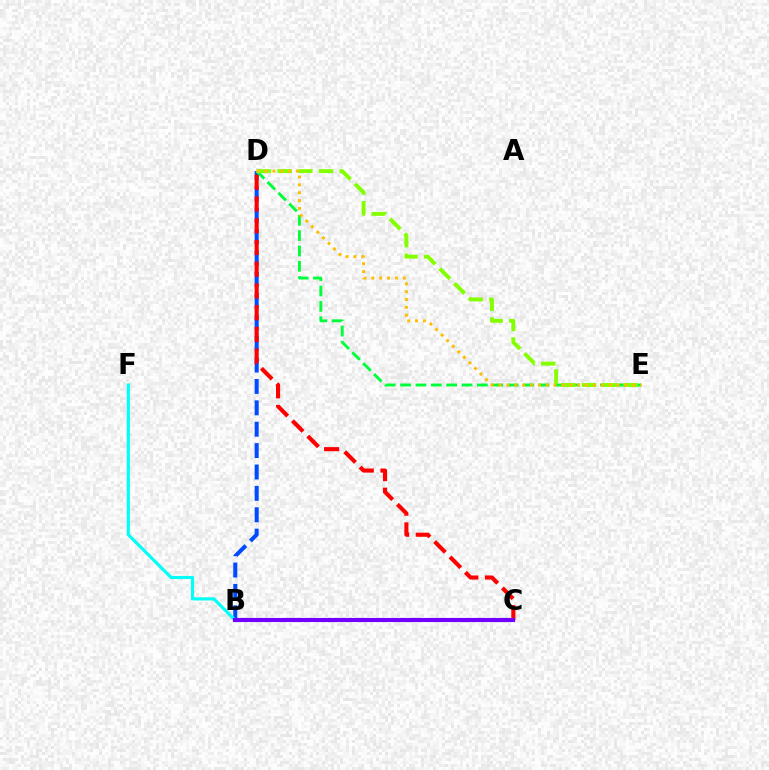{('B', 'D'): [{'color': '#004bff', 'line_style': 'dashed', 'thickness': 2.9}], ('B', 'C'): [{'color': '#ff00cf', 'line_style': 'dotted', 'thickness': 2.55}, {'color': '#7200ff', 'line_style': 'solid', 'thickness': 2.97}], ('C', 'D'): [{'color': '#ff0000', 'line_style': 'dashed', 'thickness': 2.95}], ('D', 'E'): [{'color': '#00ff39', 'line_style': 'dashed', 'thickness': 2.09}, {'color': '#84ff00', 'line_style': 'dashed', 'thickness': 2.81}, {'color': '#ffbd00', 'line_style': 'dotted', 'thickness': 2.14}], ('B', 'F'): [{'color': '#00fff6', 'line_style': 'solid', 'thickness': 2.27}]}